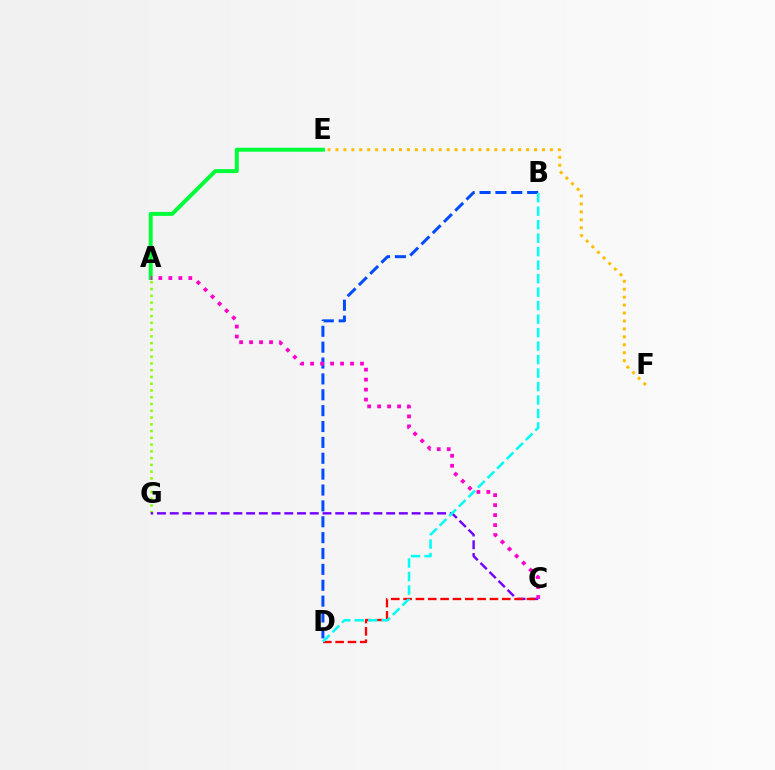{('A', 'G'): [{'color': '#84ff00', 'line_style': 'dotted', 'thickness': 1.84}], ('B', 'D'): [{'color': '#004bff', 'line_style': 'dashed', 'thickness': 2.16}, {'color': '#00fff6', 'line_style': 'dashed', 'thickness': 1.83}], ('E', 'F'): [{'color': '#ffbd00', 'line_style': 'dotted', 'thickness': 2.16}], ('C', 'G'): [{'color': '#7200ff', 'line_style': 'dashed', 'thickness': 1.73}], ('C', 'D'): [{'color': '#ff0000', 'line_style': 'dashed', 'thickness': 1.68}], ('A', 'E'): [{'color': '#00ff39', 'line_style': 'solid', 'thickness': 2.85}], ('A', 'C'): [{'color': '#ff00cf', 'line_style': 'dotted', 'thickness': 2.71}]}